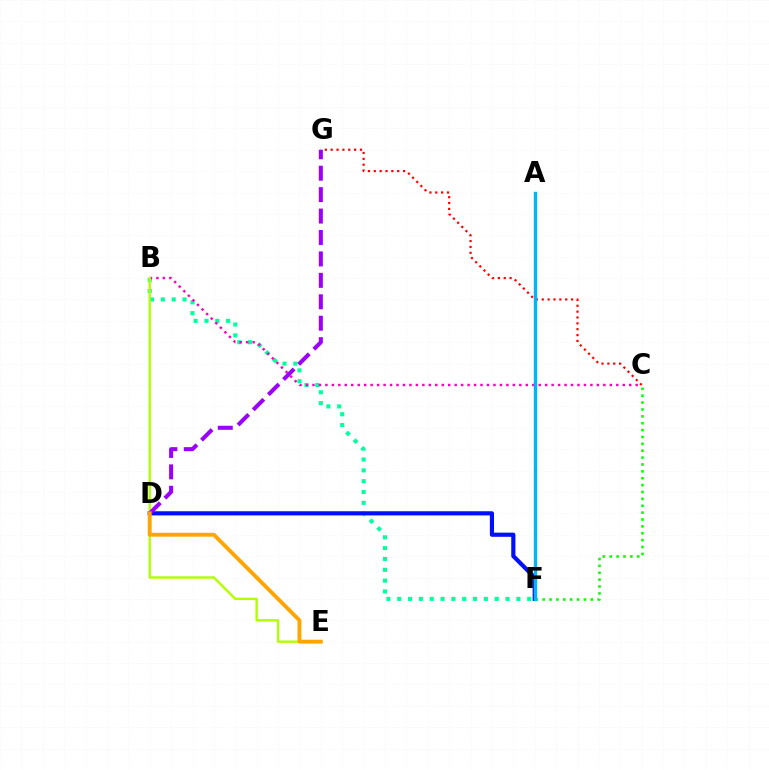{('C', 'G'): [{'color': '#ff0000', 'line_style': 'dotted', 'thickness': 1.59}], ('B', 'F'): [{'color': '#00ff9d', 'line_style': 'dotted', 'thickness': 2.94}], ('D', 'F'): [{'color': '#0010ff', 'line_style': 'solid', 'thickness': 3.0}], ('B', 'C'): [{'color': '#ff00bd', 'line_style': 'dotted', 'thickness': 1.76}], ('B', 'E'): [{'color': '#b3ff00', 'line_style': 'solid', 'thickness': 1.74}], ('C', 'F'): [{'color': '#08ff00', 'line_style': 'dotted', 'thickness': 1.87}], ('A', 'F'): [{'color': '#00b5ff', 'line_style': 'solid', 'thickness': 2.45}], ('D', 'G'): [{'color': '#9b00ff', 'line_style': 'dashed', 'thickness': 2.91}], ('D', 'E'): [{'color': '#ffa500', 'line_style': 'solid', 'thickness': 2.79}]}